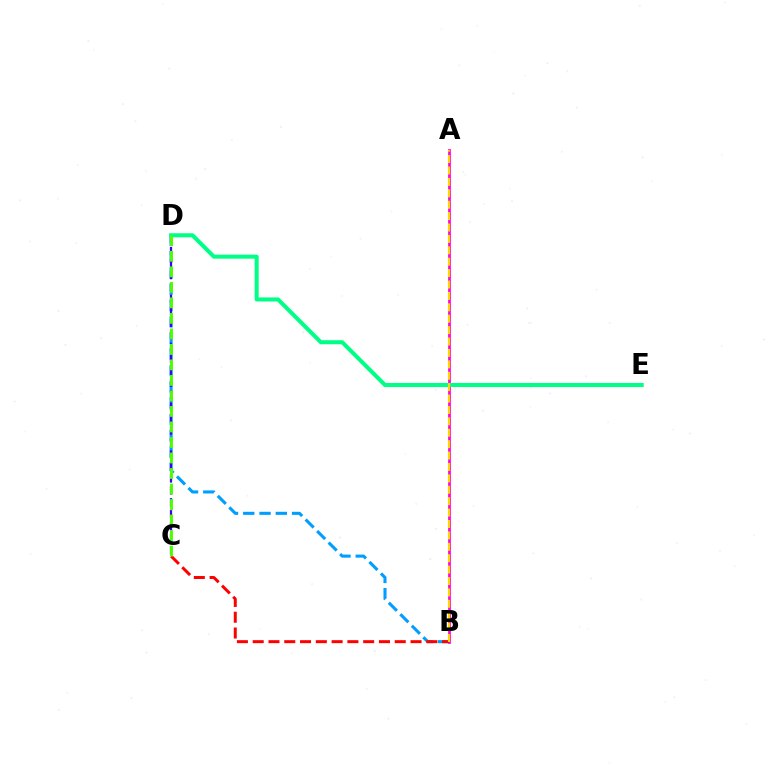{('A', 'B'): [{'color': '#ff00ed', 'line_style': 'solid', 'thickness': 1.98}, {'color': '#ffd500', 'line_style': 'dashed', 'thickness': 1.55}], ('B', 'D'): [{'color': '#009eff', 'line_style': 'dashed', 'thickness': 2.21}], ('C', 'D'): [{'color': '#3700ff', 'line_style': 'dashed', 'thickness': 1.62}, {'color': '#4fff00', 'line_style': 'dashed', 'thickness': 2.11}], ('B', 'C'): [{'color': '#ff0000', 'line_style': 'dashed', 'thickness': 2.14}], ('D', 'E'): [{'color': '#00ff86', 'line_style': 'solid', 'thickness': 2.91}]}